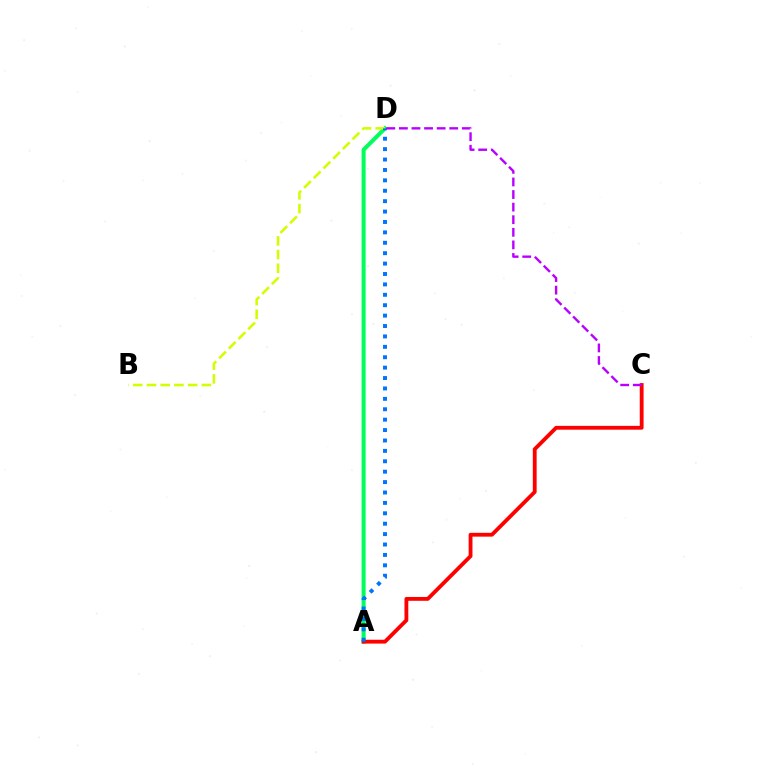{('A', 'D'): [{'color': '#00ff5c', 'line_style': 'solid', 'thickness': 2.91}, {'color': '#0074ff', 'line_style': 'dotted', 'thickness': 2.83}], ('B', 'D'): [{'color': '#d1ff00', 'line_style': 'dashed', 'thickness': 1.86}], ('A', 'C'): [{'color': '#ff0000', 'line_style': 'solid', 'thickness': 2.76}], ('C', 'D'): [{'color': '#b900ff', 'line_style': 'dashed', 'thickness': 1.71}]}